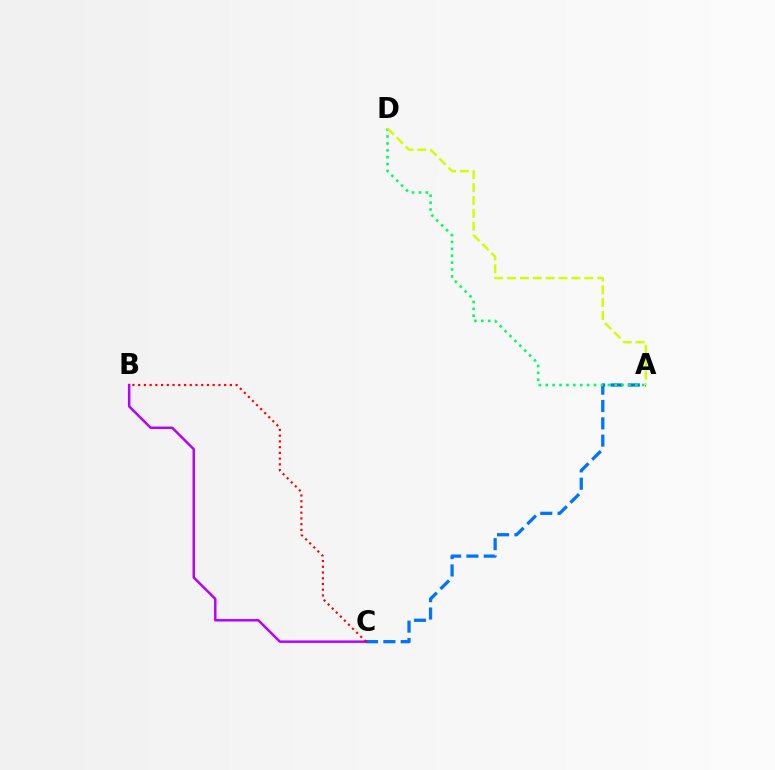{('A', 'C'): [{'color': '#0074ff', 'line_style': 'dashed', 'thickness': 2.36}], ('B', 'C'): [{'color': '#b900ff', 'line_style': 'solid', 'thickness': 1.78}, {'color': '#ff0000', 'line_style': 'dotted', 'thickness': 1.56}], ('A', 'D'): [{'color': '#00ff5c', 'line_style': 'dotted', 'thickness': 1.87}, {'color': '#d1ff00', 'line_style': 'dashed', 'thickness': 1.75}]}